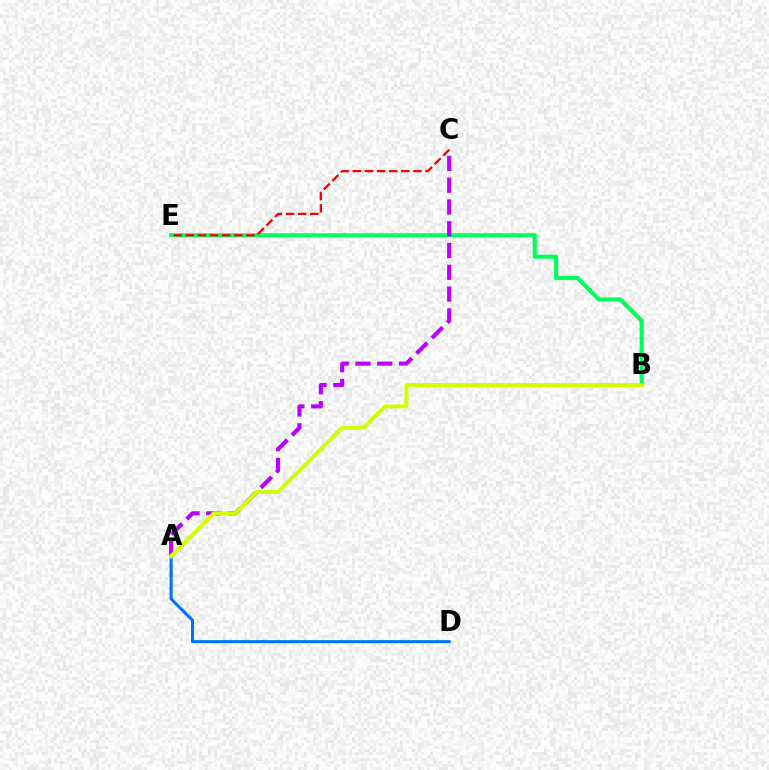{('A', 'D'): [{'color': '#0074ff', 'line_style': 'solid', 'thickness': 2.2}], ('B', 'E'): [{'color': '#00ff5c', 'line_style': 'solid', 'thickness': 2.94}], ('A', 'C'): [{'color': '#b900ff', 'line_style': 'dashed', 'thickness': 2.96}], ('A', 'B'): [{'color': '#d1ff00', 'line_style': 'solid', 'thickness': 2.83}], ('C', 'E'): [{'color': '#ff0000', 'line_style': 'dashed', 'thickness': 1.65}]}